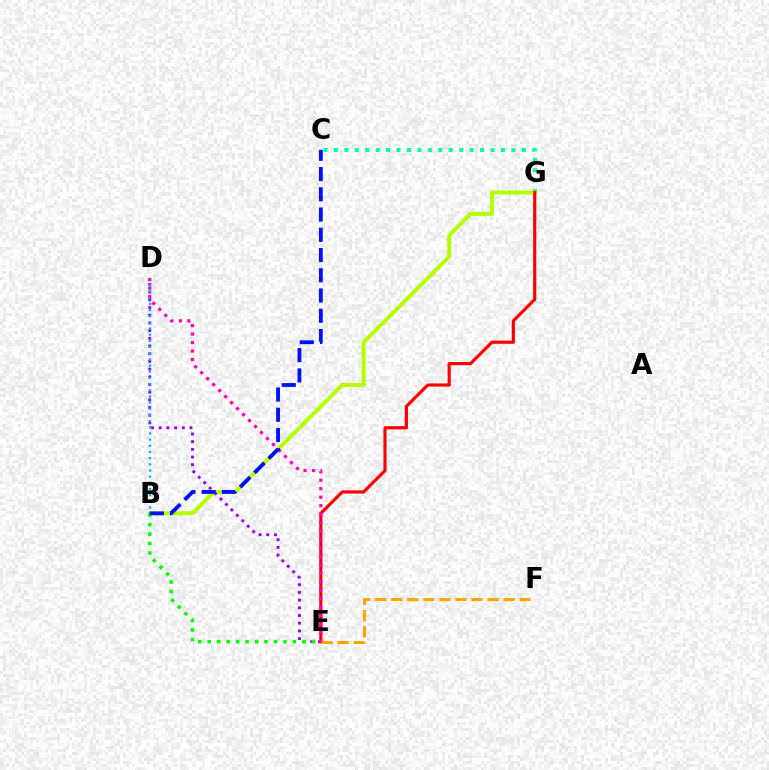{('C', 'G'): [{'color': '#00ff9d', 'line_style': 'dotted', 'thickness': 2.84}], ('B', 'G'): [{'color': '#b3ff00', 'line_style': 'solid', 'thickness': 2.84}], ('D', 'E'): [{'color': '#9b00ff', 'line_style': 'dotted', 'thickness': 2.09}, {'color': '#ff00bd', 'line_style': 'dotted', 'thickness': 2.3}], ('E', 'G'): [{'color': '#ff0000', 'line_style': 'solid', 'thickness': 2.28}], ('E', 'F'): [{'color': '#ffa500', 'line_style': 'dashed', 'thickness': 2.18}], ('B', 'E'): [{'color': '#08ff00', 'line_style': 'dotted', 'thickness': 2.57}], ('B', 'D'): [{'color': '#00b5ff', 'line_style': 'dotted', 'thickness': 1.68}], ('B', 'C'): [{'color': '#0010ff', 'line_style': 'dashed', 'thickness': 2.75}]}